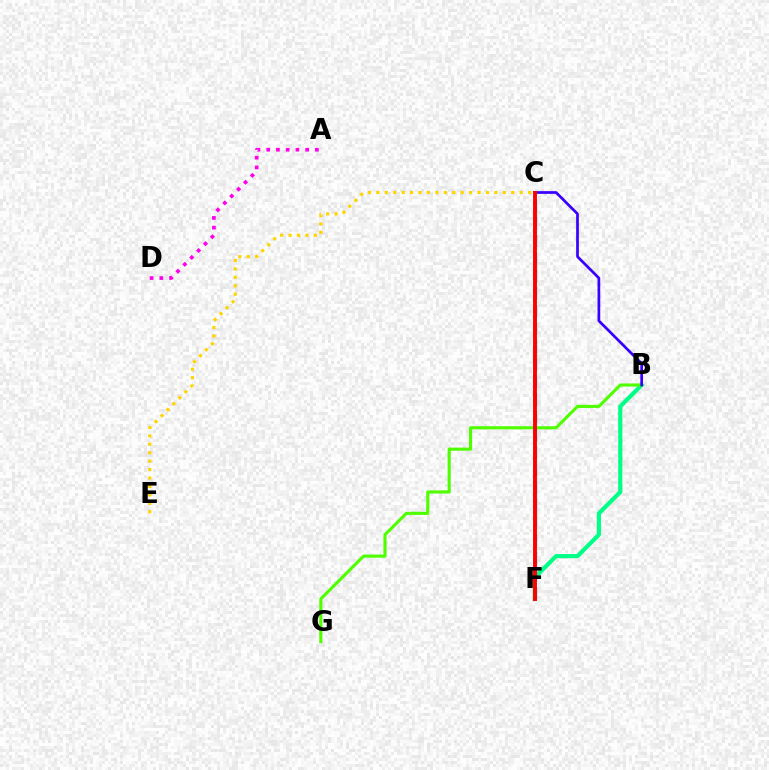{('B', 'F'): [{'color': '#00ff86', 'line_style': 'solid', 'thickness': 2.99}], ('B', 'G'): [{'color': '#4fff00', 'line_style': 'solid', 'thickness': 2.24}], ('A', 'D'): [{'color': '#ff00ed', 'line_style': 'dotted', 'thickness': 2.65}], ('B', 'C'): [{'color': '#3700ff', 'line_style': 'solid', 'thickness': 1.95}], ('C', 'F'): [{'color': '#009eff', 'line_style': 'dashed', 'thickness': 2.39}, {'color': '#ff0000', 'line_style': 'solid', 'thickness': 2.81}], ('C', 'E'): [{'color': '#ffd500', 'line_style': 'dotted', 'thickness': 2.29}]}